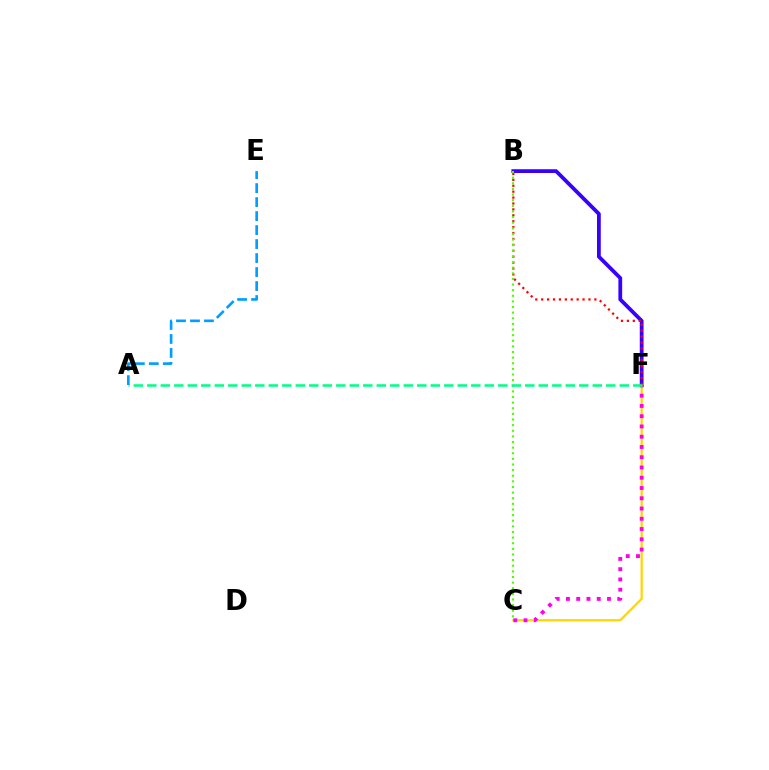{('B', 'F'): [{'color': '#3700ff', 'line_style': 'solid', 'thickness': 2.72}, {'color': '#ff0000', 'line_style': 'dotted', 'thickness': 1.61}], ('C', 'F'): [{'color': '#ffd500', 'line_style': 'solid', 'thickness': 1.6}, {'color': '#ff00ed', 'line_style': 'dotted', 'thickness': 2.79}], ('B', 'C'): [{'color': '#4fff00', 'line_style': 'dotted', 'thickness': 1.53}], ('A', 'F'): [{'color': '#00ff86', 'line_style': 'dashed', 'thickness': 1.83}], ('A', 'E'): [{'color': '#009eff', 'line_style': 'dashed', 'thickness': 1.9}]}